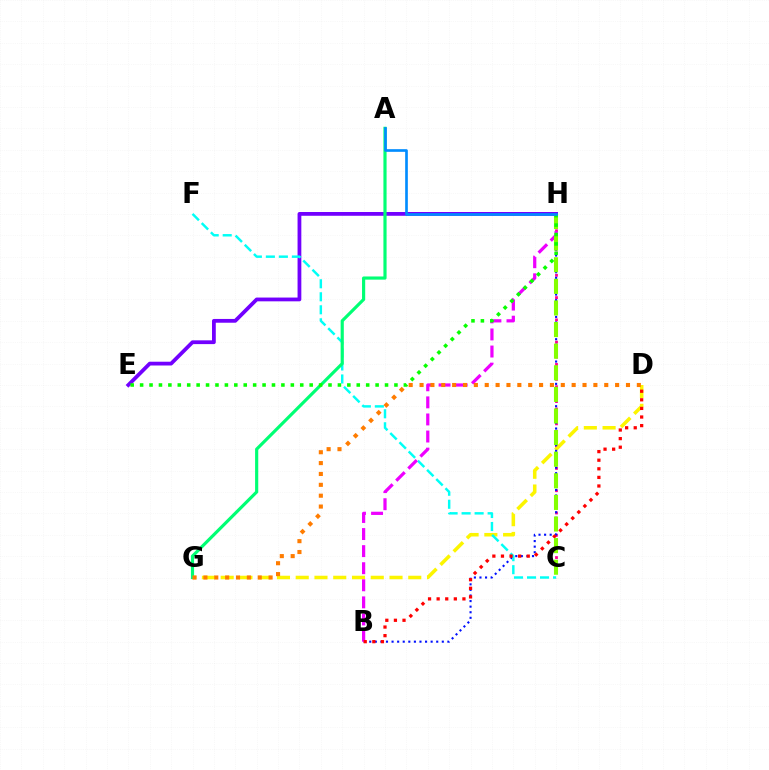{('C', 'H'): [{'color': '#ff0094', 'line_style': 'dotted', 'thickness': 2.02}, {'color': '#84ff00', 'line_style': 'dashed', 'thickness': 2.94}], ('D', 'G'): [{'color': '#fcf500', 'line_style': 'dashed', 'thickness': 2.55}, {'color': '#ff7c00', 'line_style': 'dotted', 'thickness': 2.95}], ('B', 'H'): [{'color': '#0010ff', 'line_style': 'dotted', 'thickness': 1.52}, {'color': '#ee00ff', 'line_style': 'dashed', 'thickness': 2.32}], ('E', 'H'): [{'color': '#7200ff', 'line_style': 'solid', 'thickness': 2.72}, {'color': '#08ff00', 'line_style': 'dotted', 'thickness': 2.56}], ('C', 'F'): [{'color': '#00fff6', 'line_style': 'dashed', 'thickness': 1.77}], ('A', 'G'): [{'color': '#00ff74', 'line_style': 'solid', 'thickness': 2.28}], ('B', 'D'): [{'color': '#ff0000', 'line_style': 'dotted', 'thickness': 2.34}], ('A', 'H'): [{'color': '#008cff', 'line_style': 'solid', 'thickness': 1.91}]}